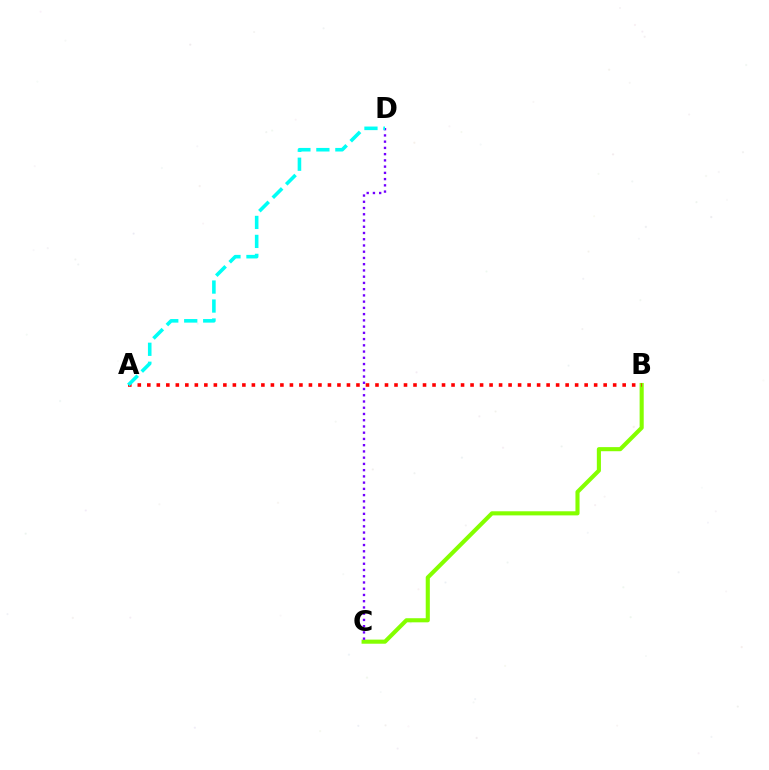{('B', 'C'): [{'color': '#84ff00', 'line_style': 'solid', 'thickness': 2.95}], ('A', 'B'): [{'color': '#ff0000', 'line_style': 'dotted', 'thickness': 2.58}], ('C', 'D'): [{'color': '#7200ff', 'line_style': 'dotted', 'thickness': 1.7}], ('A', 'D'): [{'color': '#00fff6', 'line_style': 'dashed', 'thickness': 2.58}]}